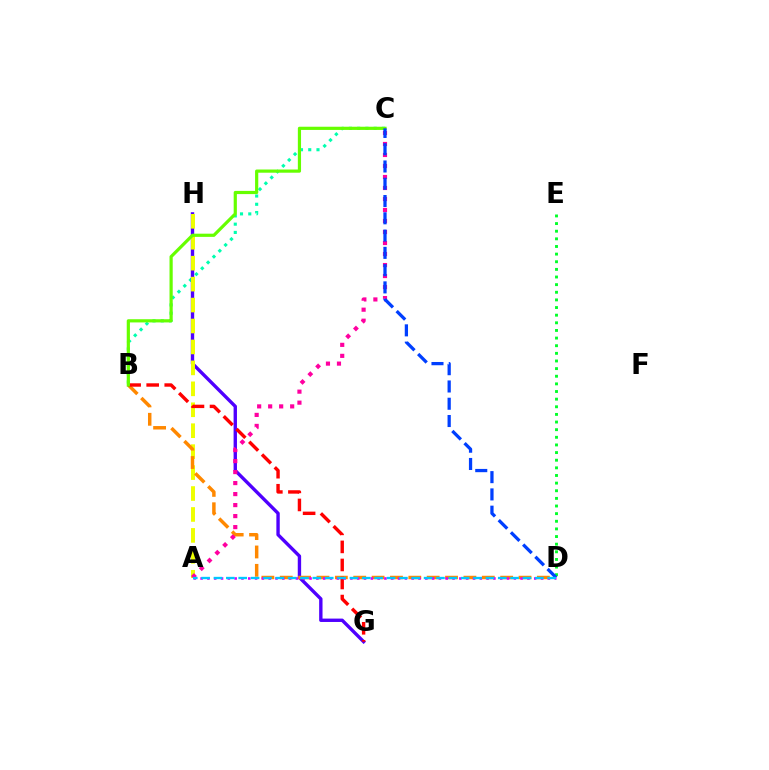{('B', 'C'): [{'color': '#00ffaf', 'line_style': 'dotted', 'thickness': 2.24}, {'color': '#66ff00', 'line_style': 'solid', 'thickness': 2.3}], ('G', 'H'): [{'color': '#4f00ff', 'line_style': 'solid', 'thickness': 2.43}], ('A', 'H'): [{'color': '#eeff00', 'line_style': 'dashed', 'thickness': 2.84}], ('B', 'D'): [{'color': '#ff8800', 'line_style': 'dashed', 'thickness': 2.5}], ('B', 'G'): [{'color': '#ff0000', 'line_style': 'dashed', 'thickness': 2.45}], ('D', 'E'): [{'color': '#00ff27', 'line_style': 'dotted', 'thickness': 2.07}], ('A', 'D'): [{'color': '#d600ff', 'line_style': 'dotted', 'thickness': 1.85}, {'color': '#00c7ff', 'line_style': 'dashed', 'thickness': 1.68}], ('A', 'C'): [{'color': '#ff00a0', 'line_style': 'dotted', 'thickness': 2.99}], ('C', 'D'): [{'color': '#003fff', 'line_style': 'dashed', 'thickness': 2.35}]}